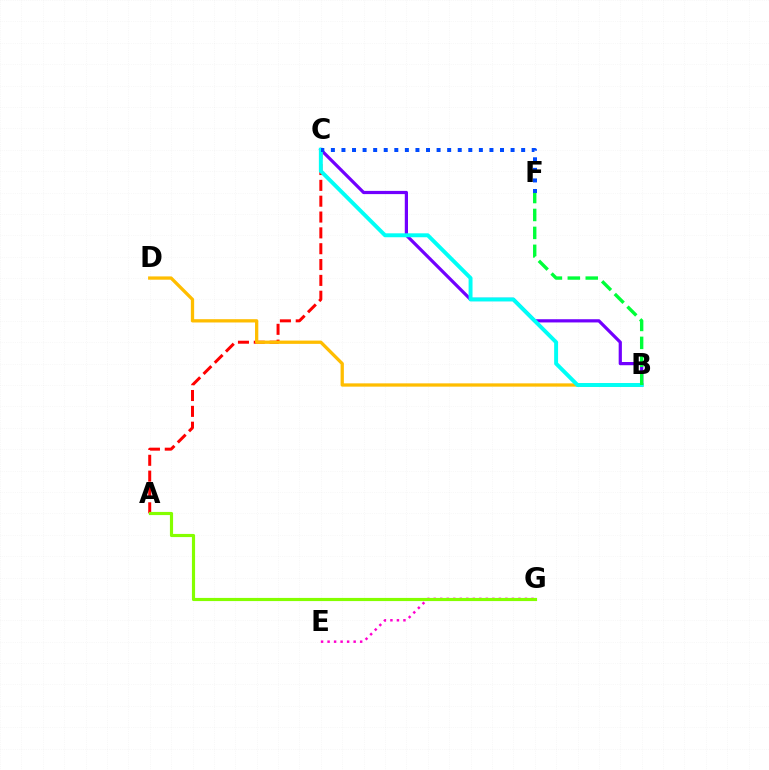{('B', 'C'): [{'color': '#7200ff', 'line_style': 'solid', 'thickness': 2.31}, {'color': '#00fff6', 'line_style': 'solid', 'thickness': 2.83}], ('A', 'C'): [{'color': '#ff0000', 'line_style': 'dashed', 'thickness': 2.15}], ('B', 'D'): [{'color': '#ffbd00', 'line_style': 'solid', 'thickness': 2.37}], ('E', 'G'): [{'color': '#ff00cf', 'line_style': 'dotted', 'thickness': 1.77}], ('A', 'G'): [{'color': '#84ff00', 'line_style': 'solid', 'thickness': 2.27}], ('B', 'F'): [{'color': '#00ff39', 'line_style': 'dashed', 'thickness': 2.44}], ('C', 'F'): [{'color': '#004bff', 'line_style': 'dotted', 'thickness': 2.87}]}